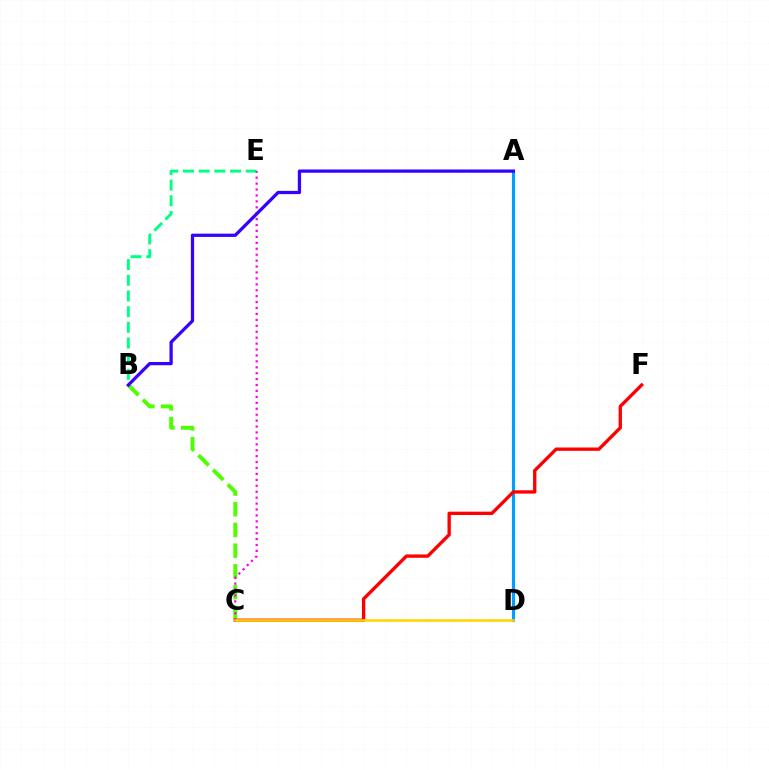{('A', 'D'): [{'color': '#009eff', 'line_style': 'solid', 'thickness': 2.28}], ('C', 'F'): [{'color': '#ff0000', 'line_style': 'solid', 'thickness': 2.4}], ('B', 'E'): [{'color': '#00ff86', 'line_style': 'dashed', 'thickness': 2.13}], ('B', 'C'): [{'color': '#4fff00', 'line_style': 'dashed', 'thickness': 2.81}], ('C', 'E'): [{'color': '#ff00ed', 'line_style': 'dotted', 'thickness': 1.61}], ('A', 'B'): [{'color': '#3700ff', 'line_style': 'solid', 'thickness': 2.34}], ('C', 'D'): [{'color': '#ffd500', 'line_style': 'solid', 'thickness': 1.86}]}